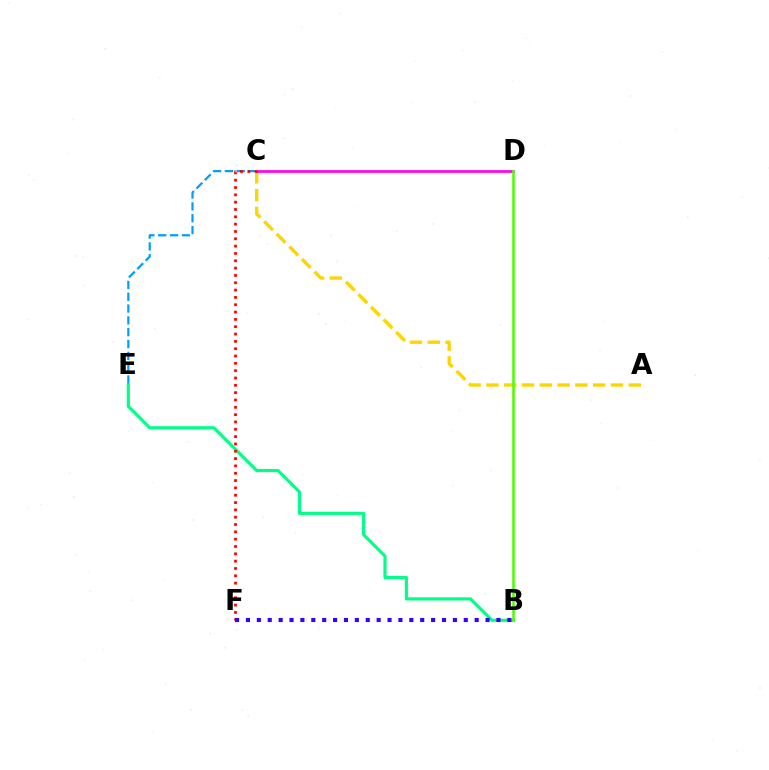{('A', 'C'): [{'color': '#ffd500', 'line_style': 'dashed', 'thickness': 2.42}], ('C', 'D'): [{'color': '#ff00ed', 'line_style': 'solid', 'thickness': 1.94}], ('B', 'E'): [{'color': '#00ff86', 'line_style': 'solid', 'thickness': 2.27}], ('C', 'E'): [{'color': '#009eff', 'line_style': 'dashed', 'thickness': 1.61}], ('C', 'F'): [{'color': '#ff0000', 'line_style': 'dotted', 'thickness': 1.99}], ('B', 'D'): [{'color': '#4fff00', 'line_style': 'solid', 'thickness': 1.84}], ('B', 'F'): [{'color': '#3700ff', 'line_style': 'dotted', 'thickness': 2.96}]}